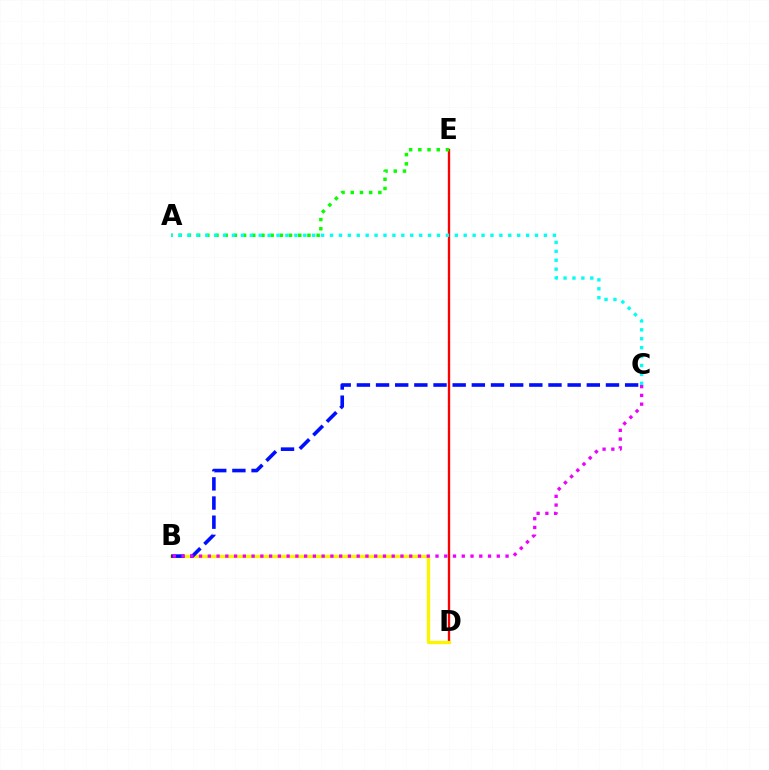{('D', 'E'): [{'color': '#ff0000', 'line_style': 'solid', 'thickness': 1.69}], ('A', 'E'): [{'color': '#08ff00', 'line_style': 'dotted', 'thickness': 2.5}], ('B', 'D'): [{'color': '#fcf500', 'line_style': 'solid', 'thickness': 2.37}], ('A', 'C'): [{'color': '#00fff6', 'line_style': 'dotted', 'thickness': 2.42}], ('B', 'C'): [{'color': '#0010ff', 'line_style': 'dashed', 'thickness': 2.6}, {'color': '#ee00ff', 'line_style': 'dotted', 'thickness': 2.38}]}